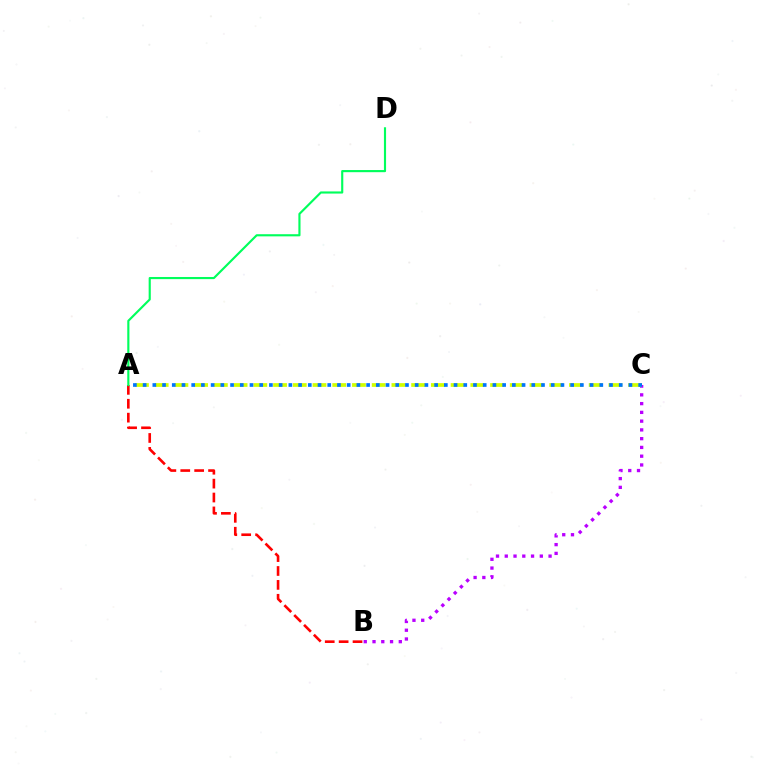{('B', 'C'): [{'color': '#b900ff', 'line_style': 'dotted', 'thickness': 2.38}], ('A', 'C'): [{'color': '#d1ff00', 'line_style': 'dashed', 'thickness': 2.68}, {'color': '#0074ff', 'line_style': 'dotted', 'thickness': 2.64}], ('A', 'B'): [{'color': '#ff0000', 'line_style': 'dashed', 'thickness': 1.89}], ('A', 'D'): [{'color': '#00ff5c', 'line_style': 'solid', 'thickness': 1.54}]}